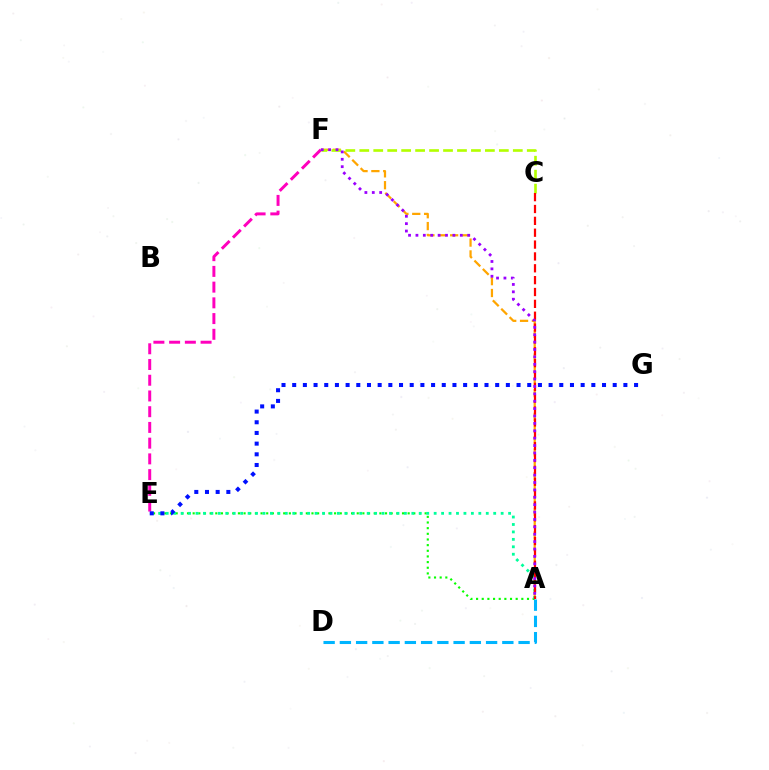{('A', 'E'): [{'color': '#08ff00', 'line_style': 'dotted', 'thickness': 1.54}, {'color': '#00ff9d', 'line_style': 'dotted', 'thickness': 2.02}], ('A', 'F'): [{'color': '#ffa500', 'line_style': 'dashed', 'thickness': 1.61}, {'color': '#9b00ff', 'line_style': 'dotted', 'thickness': 2.01}], ('E', 'F'): [{'color': '#ff00bd', 'line_style': 'dashed', 'thickness': 2.14}], ('C', 'F'): [{'color': '#b3ff00', 'line_style': 'dashed', 'thickness': 1.9}], ('A', 'C'): [{'color': '#ff0000', 'line_style': 'dashed', 'thickness': 1.61}], ('A', 'D'): [{'color': '#00b5ff', 'line_style': 'dashed', 'thickness': 2.21}], ('E', 'G'): [{'color': '#0010ff', 'line_style': 'dotted', 'thickness': 2.9}]}